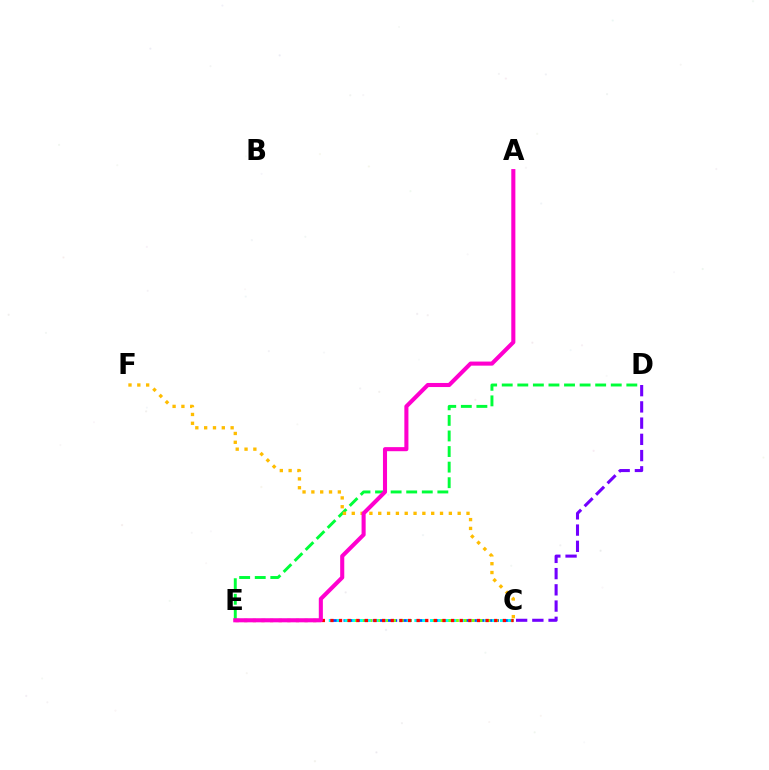{('C', 'D'): [{'color': '#7200ff', 'line_style': 'dashed', 'thickness': 2.2}], ('C', 'E'): [{'color': '#004bff', 'line_style': 'dashed', 'thickness': 1.97}, {'color': '#84ff00', 'line_style': 'dotted', 'thickness': 2.14}, {'color': '#00fff6', 'line_style': 'dotted', 'thickness': 2.11}, {'color': '#ff0000', 'line_style': 'dotted', 'thickness': 2.34}], ('D', 'E'): [{'color': '#00ff39', 'line_style': 'dashed', 'thickness': 2.12}], ('C', 'F'): [{'color': '#ffbd00', 'line_style': 'dotted', 'thickness': 2.4}], ('A', 'E'): [{'color': '#ff00cf', 'line_style': 'solid', 'thickness': 2.94}]}